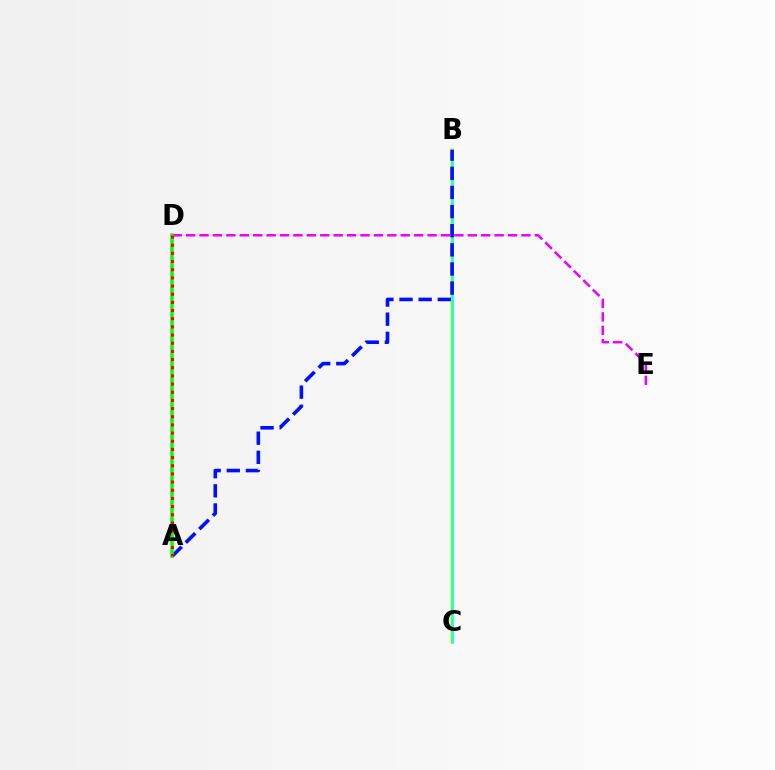{('B', 'C'): [{'color': '#fcf500', 'line_style': 'solid', 'thickness': 2.59}, {'color': '#00fff6', 'line_style': 'solid', 'thickness': 1.81}], ('A', 'B'): [{'color': '#0010ff', 'line_style': 'dashed', 'thickness': 2.6}], ('D', 'E'): [{'color': '#ee00ff', 'line_style': 'dashed', 'thickness': 1.82}], ('A', 'D'): [{'color': '#08ff00', 'line_style': 'solid', 'thickness': 2.52}, {'color': '#ff0000', 'line_style': 'dotted', 'thickness': 2.22}]}